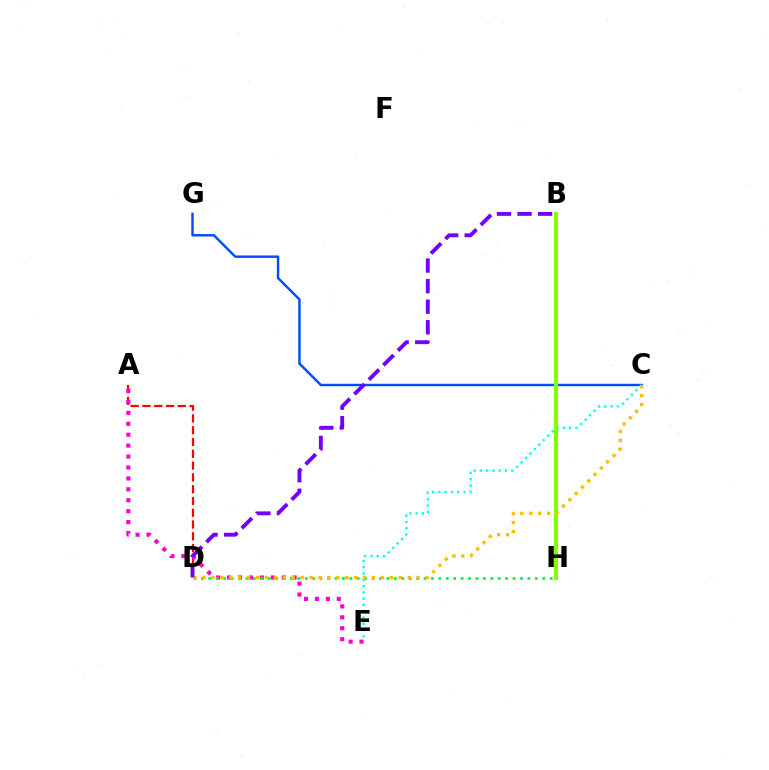{('A', 'D'): [{'color': '#ff0000', 'line_style': 'dashed', 'thickness': 1.6}], ('A', 'E'): [{'color': '#ff00cf', 'line_style': 'dotted', 'thickness': 2.97}], ('D', 'H'): [{'color': '#00ff39', 'line_style': 'dotted', 'thickness': 2.02}], ('C', 'G'): [{'color': '#004bff', 'line_style': 'solid', 'thickness': 1.75}], ('C', 'E'): [{'color': '#00fff6', 'line_style': 'dotted', 'thickness': 1.71}], ('B', 'H'): [{'color': '#84ff00', 'line_style': 'solid', 'thickness': 2.98}], ('C', 'D'): [{'color': '#ffbd00', 'line_style': 'dotted', 'thickness': 2.42}], ('B', 'D'): [{'color': '#7200ff', 'line_style': 'dashed', 'thickness': 2.79}]}